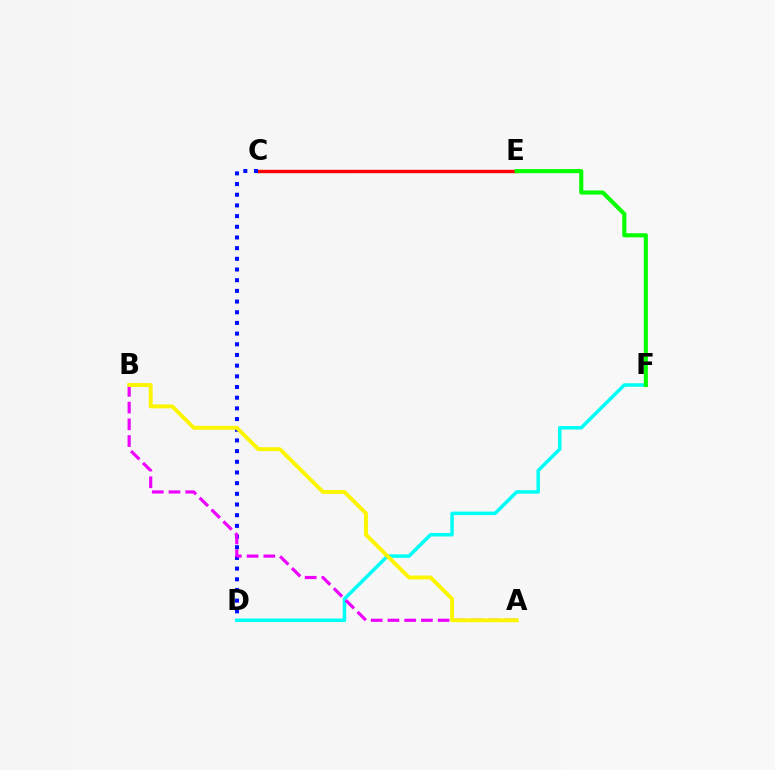{('D', 'F'): [{'color': '#00fff6', 'line_style': 'solid', 'thickness': 2.52}], ('C', 'E'): [{'color': '#ff0000', 'line_style': 'solid', 'thickness': 2.45}], ('C', 'D'): [{'color': '#0010ff', 'line_style': 'dotted', 'thickness': 2.9}], ('A', 'B'): [{'color': '#ee00ff', 'line_style': 'dashed', 'thickness': 2.27}, {'color': '#fcf500', 'line_style': 'solid', 'thickness': 2.81}], ('E', 'F'): [{'color': '#08ff00', 'line_style': 'solid', 'thickness': 2.96}]}